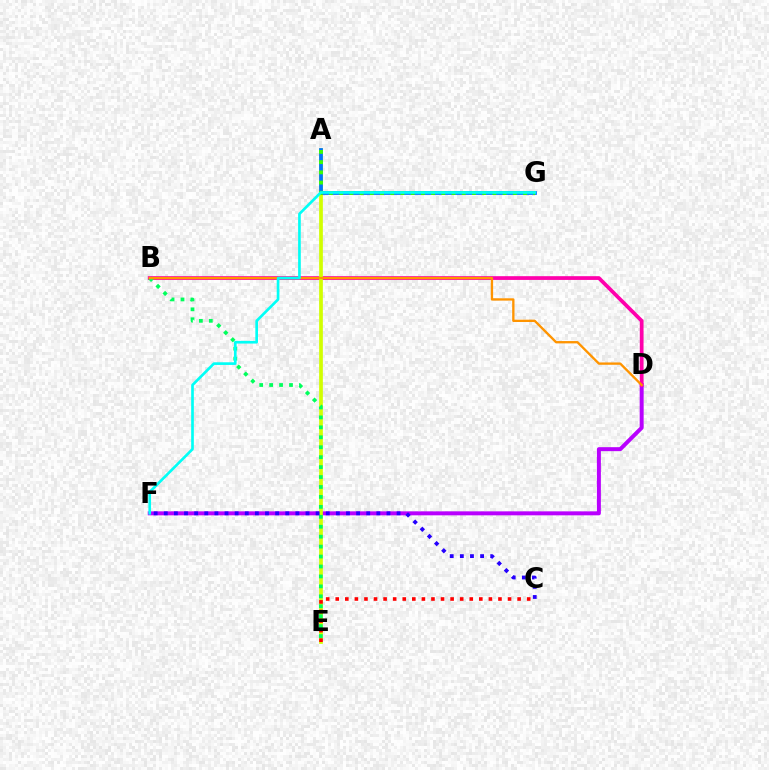{('D', 'F'): [{'color': '#b900ff', 'line_style': 'solid', 'thickness': 2.86}], ('B', 'D'): [{'color': '#ff00ac', 'line_style': 'solid', 'thickness': 2.7}, {'color': '#ff9400', 'line_style': 'solid', 'thickness': 1.68}], ('A', 'E'): [{'color': '#d1ff00', 'line_style': 'solid', 'thickness': 2.67}], ('C', 'E'): [{'color': '#ff0000', 'line_style': 'dotted', 'thickness': 2.6}], ('B', 'E'): [{'color': '#00ff5c', 'line_style': 'dotted', 'thickness': 2.7}], ('A', 'G'): [{'color': '#0074ff', 'line_style': 'solid', 'thickness': 2.69}, {'color': '#3dff00', 'line_style': 'dotted', 'thickness': 2.77}], ('C', 'F'): [{'color': '#2500ff', 'line_style': 'dotted', 'thickness': 2.75}], ('F', 'G'): [{'color': '#00fff6', 'line_style': 'solid', 'thickness': 1.92}]}